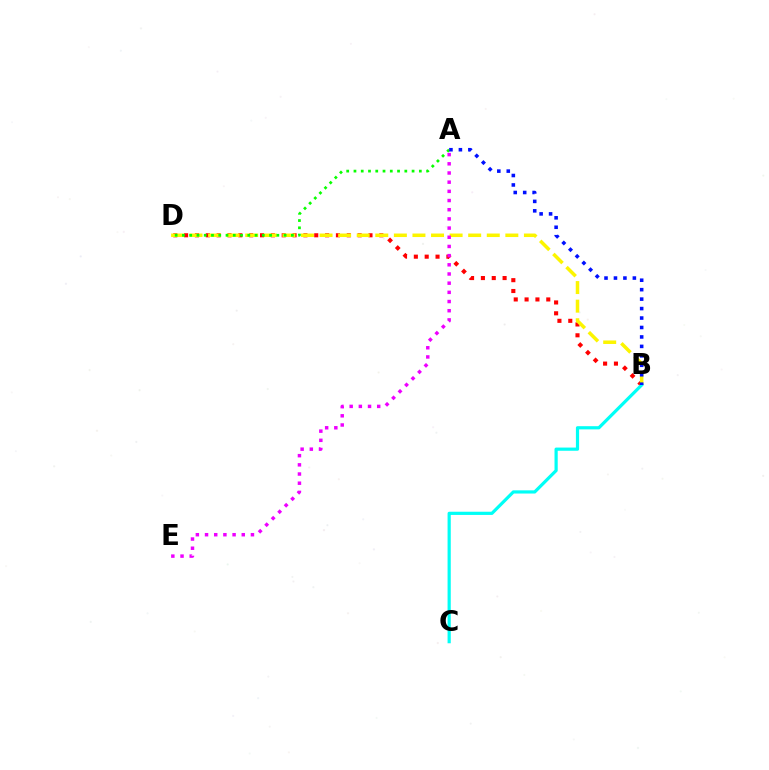{('B', 'D'): [{'color': '#ff0000', 'line_style': 'dotted', 'thickness': 2.95}, {'color': '#fcf500', 'line_style': 'dashed', 'thickness': 2.52}], ('B', 'C'): [{'color': '#00fff6', 'line_style': 'solid', 'thickness': 2.3}], ('A', 'D'): [{'color': '#08ff00', 'line_style': 'dotted', 'thickness': 1.97}], ('A', 'B'): [{'color': '#0010ff', 'line_style': 'dotted', 'thickness': 2.57}], ('A', 'E'): [{'color': '#ee00ff', 'line_style': 'dotted', 'thickness': 2.49}]}